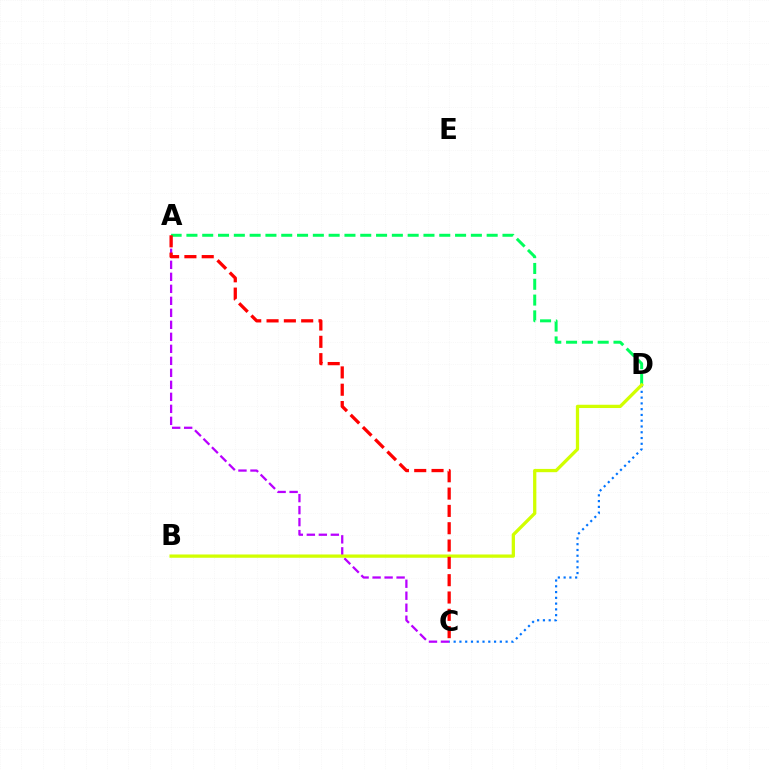{('A', 'C'): [{'color': '#b900ff', 'line_style': 'dashed', 'thickness': 1.63}, {'color': '#ff0000', 'line_style': 'dashed', 'thickness': 2.35}], ('A', 'D'): [{'color': '#00ff5c', 'line_style': 'dashed', 'thickness': 2.15}], ('C', 'D'): [{'color': '#0074ff', 'line_style': 'dotted', 'thickness': 1.57}], ('B', 'D'): [{'color': '#d1ff00', 'line_style': 'solid', 'thickness': 2.36}]}